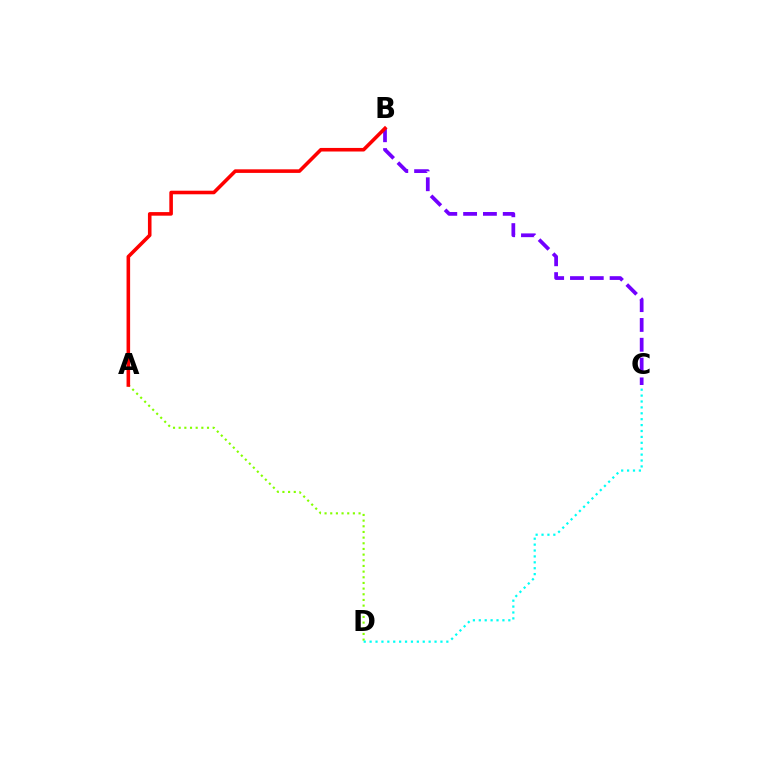{('A', 'D'): [{'color': '#84ff00', 'line_style': 'dotted', 'thickness': 1.54}], ('B', 'C'): [{'color': '#7200ff', 'line_style': 'dashed', 'thickness': 2.69}], ('A', 'B'): [{'color': '#ff0000', 'line_style': 'solid', 'thickness': 2.58}], ('C', 'D'): [{'color': '#00fff6', 'line_style': 'dotted', 'thickness': 1.6}]}